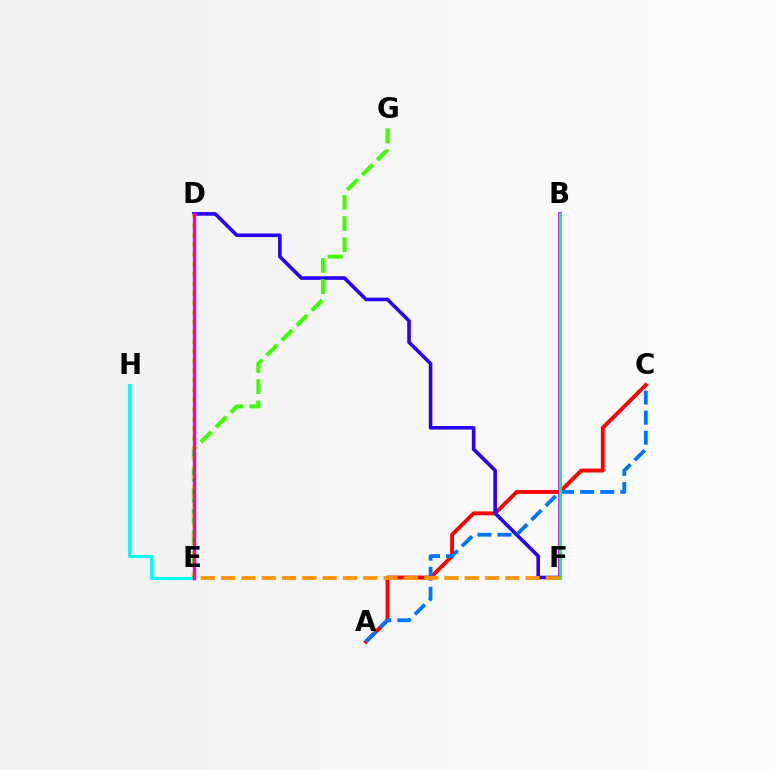{('E', 'H'): [{'color': '#00fff6', 'line_style': 'solid', 'thickness': 2.26}], ('A', 'C'): [{'color': '#ff0000', 'line_style': 'solid', 'thickness': 2.78}, {'color': '#0074ff', 'line_style': 'dashed', 'thickness': 2.73}], ('D', 'F'): [{'color': '#2500ff', 'line_style': 'solid', 'thickness': 2.58}], ('B', 'F'): [{'color': '#b900ff', 'line_style': 'solid', 'thickness': 2.62}, {'color': '#00ff5c', 'line_style': 'solid', 'thickness': 2.17}], ('E', 'G'): [{'color': '#3dff00', 'line_style': 'dashed', 'thickness': 2.87}], ('D', 'E'): [{'color': '#d1ff00', 'line_style': 'dotted', 'thickness': 2.63}, {'color': '#ff00ac', 'line_style': 'solid', 'thickness': 2.45}], ('E', 'F'): [{'color': '#ff9400', 'line_style': 'dashed', 'thickness': 2.76}]}